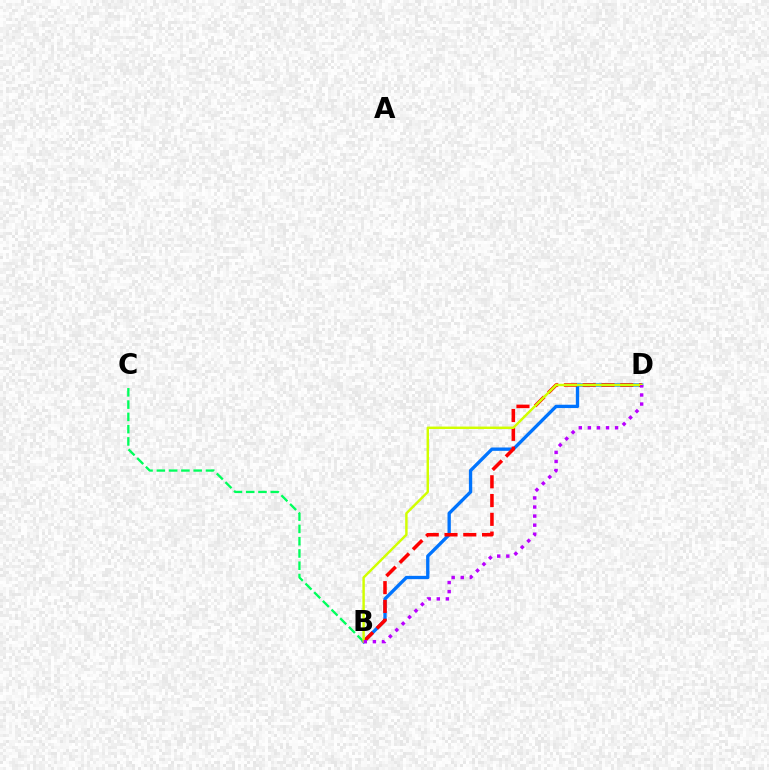{('B', 'C'): [{'color': '#00ff5c', 'line_style': 'dashed', 'thickness': 1.67}], ('B', 'D'): [{'color': '#0074ff', 'line_style': 'solid', 'thickness': 2.4}, {'color': '#ff0000', 'line_style': 'dashed', 'thickness': 2.55}, {'color': '#d1ff00', 'line_style': 'solid', 'thickness': 1.75}, {'color': '#b900ff', 'line_style': 'dotted', 'thickness': 2.46}]}